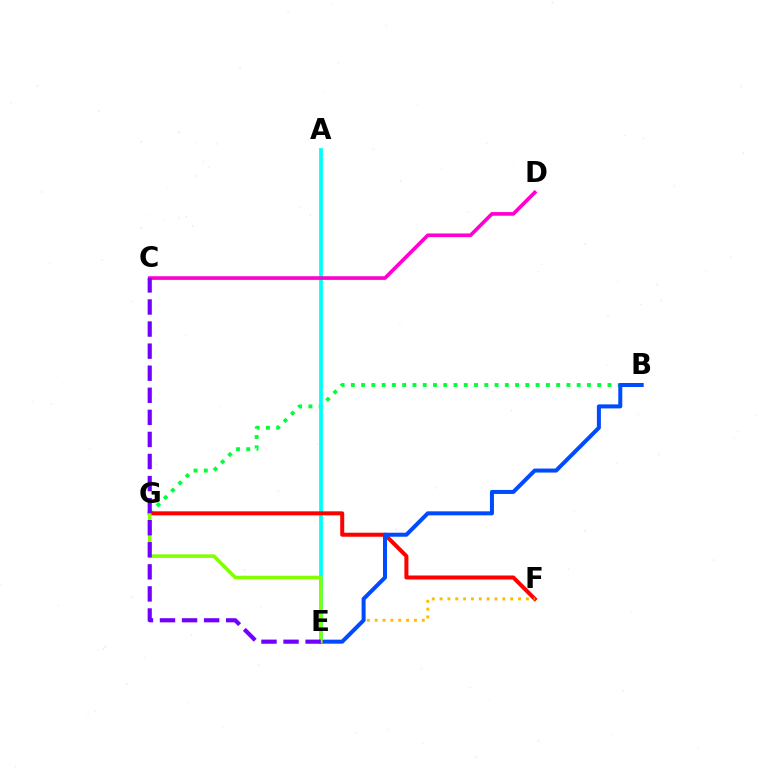{('B', 'G'): [{'color': '#00ff39', 'line_style': 'dotted', 'thickness': 2.79}], ('A', 'E'): [{'color': '#00fff6', 'line_style': 'solid', 'thickness': 2.69}], ('F', 'G'): [{'color': '#ff0000', 'line_style': 'solid', 'thickness': 2.89}], ('E', 'F'): [{'color': '#ffbd00', 'line_style': 'dotted', 'thickness': 2.13}], ('C', 'D'): [{'color': '#ff00cf', 'line_style': 'solid', 'thickness': 2.63}], ('B', 'E'): [{'color': '#004bff', 'line_style': 'solid', 'thickness': 2.89}], ('E', 'G'): [{'color': '#84ff00', 'line_style': 'solid', 'thickness': 2.57}], ('C', 'E'): [{'color': '#7200ff', 'line_style': 'dashed', 'thickness': 3.0}]}